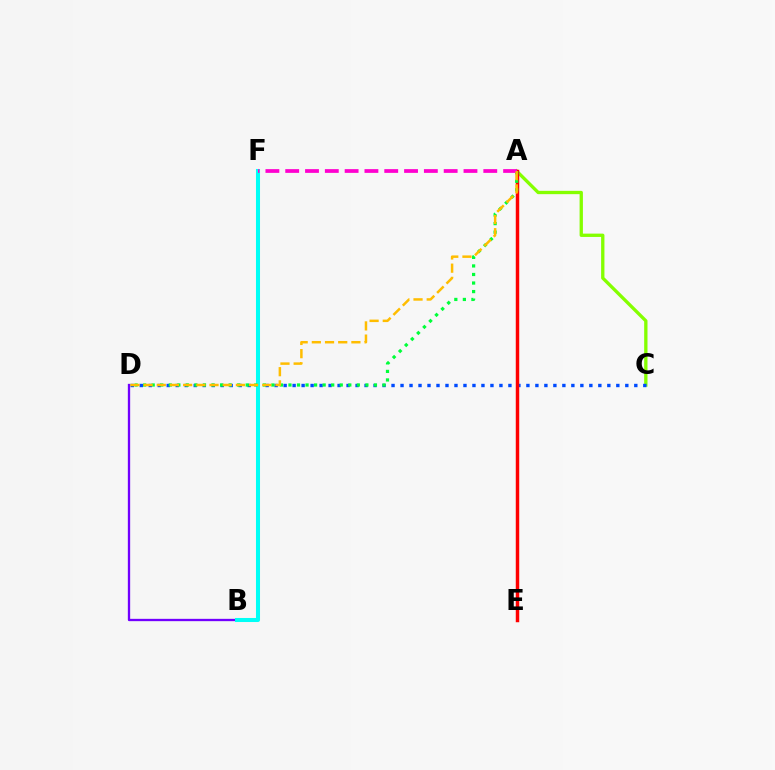{('A', 'C'): [{'color': '#84ff00', 'line_style': 'solid', 'thickness': 2.39}], ('C', 'D'): [{'color': '#004bff', 'line_style': 'dotted', 'thickness': 2.44}], ('B', 'D'): [{'color': '#7200ff', 'line_style': 'solid', 'thickness': 1.67}], ('B', 'F'): [{'color': '#00fff6', 'line_style': 'solid', 'thickness': 2.92}], ('A', 'E'): [{'color': '#ff0000', 'line_style': 'solid', 'thickness': 2.48}], ('A', 'D'): [{'color': '#00ff39', 'line_style': 'dotted', 'thickness': 2.32}, {'color': '#ffbd00', 'line_style': 'dashed', 'thickness': 1.79}], ('A', 'F'): [{'color': '#ff00cf', 'line_style': 'dashed', 'thickness': 2.69}]}